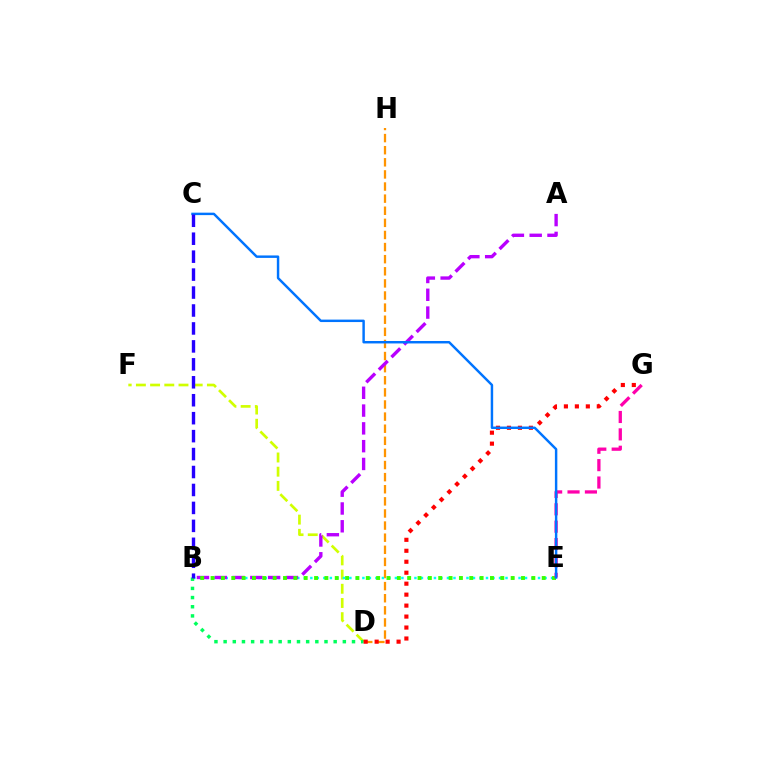{('D', 'H'): [{'color': '#ff9400', 'line_style': 'dashed', 'thickness': 1.64}], ('D', 'F'): [{'color': '#d1ff00', 'line_style': 'dashed', 'thickness': 1.93}], ('B', 'E'): [{'color': '#00fff6', 'line_style': 'dotted', 'thickness': 1.77}, {'color': '#3dff00', 'line_style': 'dotted', 'thickness': 2.81}], ('B', 'D'): [{'color': '#00ff5c', 'line_style': 'dotted', 'thickness': 2.49}], ('A', 'B'): [{'color': '#b900ff', 'line_style': 'dashed', 'thickness': 2.42}], ('D', 'G'): [{'color': '#ff0000', 'line_style': 'dotted', 'thickness': 2.98}], ('E', 'G'): [{'color': '#ff00ac', 'line_style': 'dashed', 'thickness': 2.36}], ('C', 'E'): [{'color': '#0074ff', 'line_style': 'solid', 'thickness': 1.77}], ('B', 'C'): [{'color': '#2500ff', 'line_style': 'dashed', 'thickness': 2.44}]}